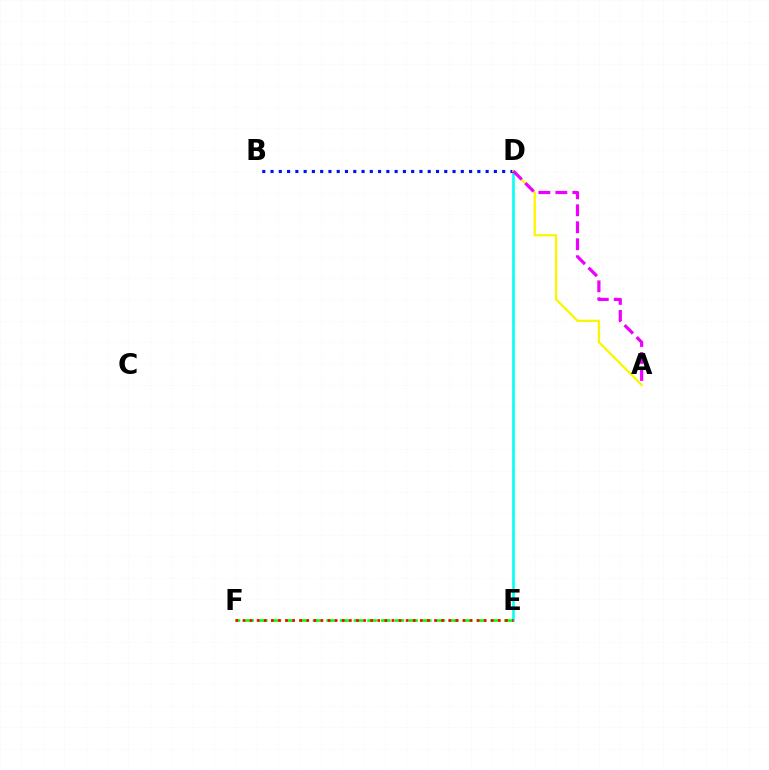{('D', 'E'): [{'color': '#00fff6', 'line_style': 'solid', 'thickness': 1.88}], ('B', 'D'): [{'color': '#0010ff', 'line_style': 'dotted', 'thickness': 2.25}], ('E', 'F'): [{'color': '#08ff00', 'line_style': 'dashed', 'thickness': 1.86}, {'color': '#ff0000', 'line_style': 'dotted', 'thickness': 1.93}], ('A', 'D'): [{'color': '#fcf500', 'line_style': 'solid', 'thickness': 1.63}, {'color': '#ee00ff', 'line_style': 'dashed', 'thickness': 2.31}]}